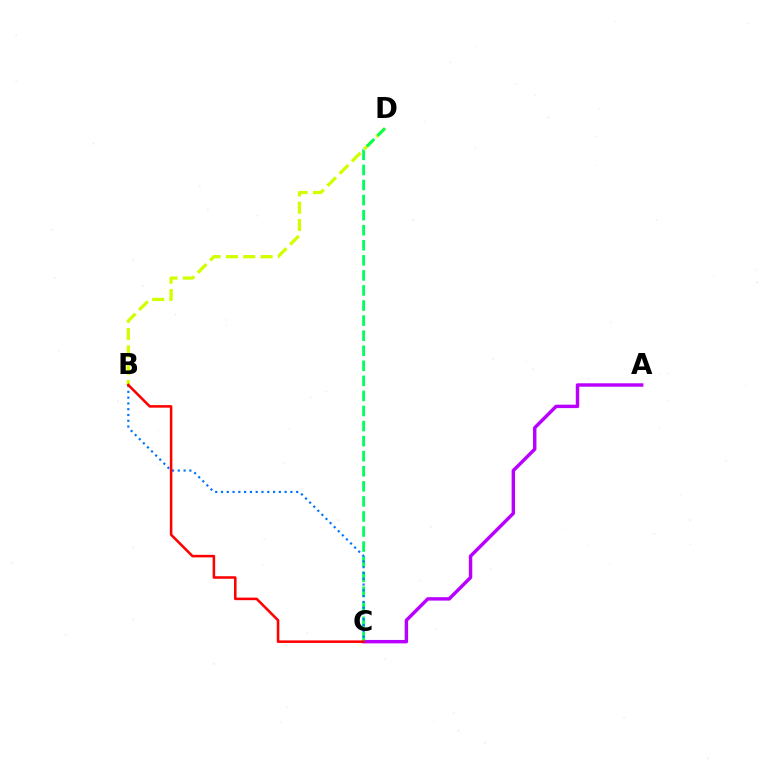{('A', 'C'): [{'color': '#b900ff', 'line_style': 'solid', 'thickness': 2.47}], ('B', 'D'): [{'color': '#d1ff00', 'line_style': 'dashed', 'thickness': 2.35}], ('C', 'D'): [{'color': '#00ff5c', 'line_style': 'dashed', 'thickness': 2.05}], ('B', 'C'): [{'color': '#0074ff', 'line_style': 'dotted', 'thickness': 1.57}, {'color': '#ff0000', 'line_style': 'solid', 'thickness': 1.84}]}